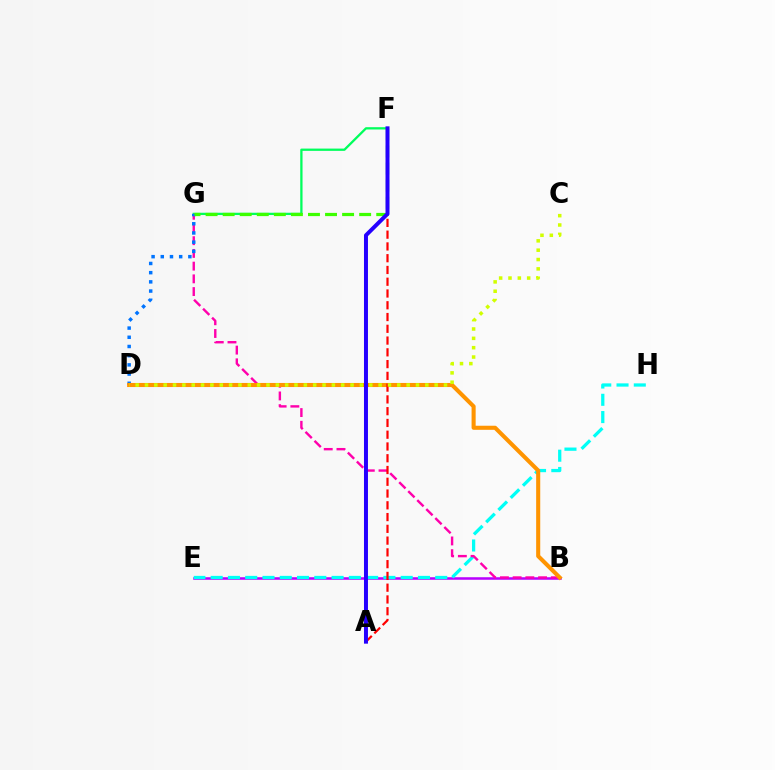{('B', 'E'): [{'color': '#b900ff', 'line_style': 'solid', 'thickness': 1.82}], ('F', 'G'): [{'color': '#00ff5c', 'line_style': 'solid', 'thickness': 1.65}, {'color': '#3dff00', 'line_style': 'dashed', 'thickness': 2.32}], ('E', 'H'): [{'color': '#00fff6', 'line_style': 'dashed', 'thickness': 2.35}], ('B', 'G'): [{'color': '#ff00ac', 'line_style': 'dashed', 'thickness': 1.73}], ('D', 'G'): [{'color': '#0074ff', 'line_style': 'dotted', 'thickness': 2.5}], ('B', 'D'): [{'color': '#ff9400', 'line_style': 'solid', 'thickness': 2.94}], ('A', 'F'): [{'color': '#ff0000', 'line_style': 'dashed', 'thickness': 1.6}, {'color': '#2500ff', 'line_style': 'solid', 'thickness': 2.86}], ('C', 'D'): [{'color': '#d1ff00', 'line_style': 'dotted', 'thickness': 2.54}]}